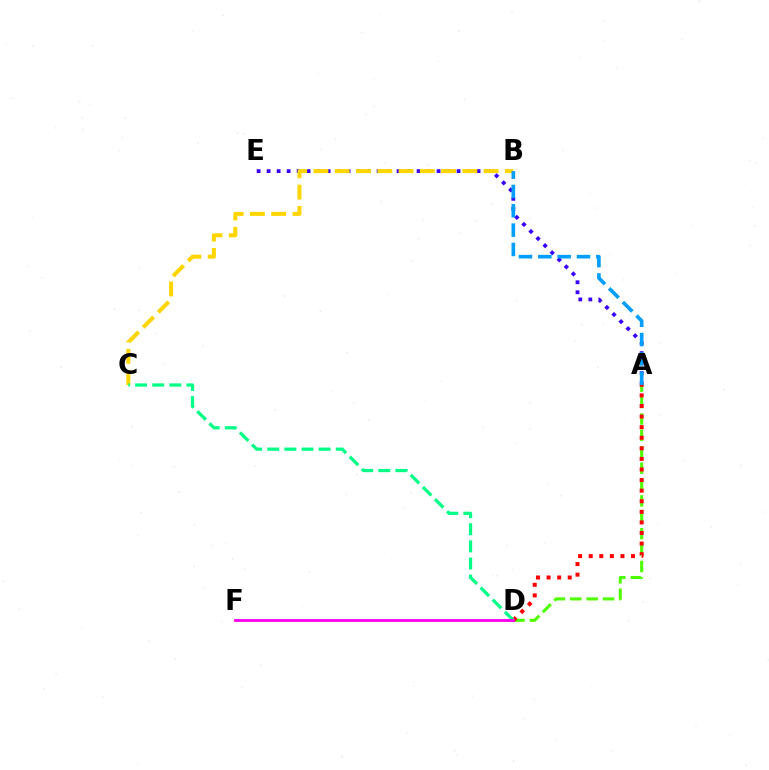{('A', 'D'): [{'color': '#4fff00', 'line_style': 'dashed', 'thickness': 2.23}, {'color': '#ff0000', 'line_style': 'dotted', 'thickness': 2.88}], ('A', 'E'): [{'color': '#3700ff', 'line_style': 'dotted', 'thickness': 2.72}], ('B', 'C'): [{'color': '#ffd500', 'line_style': 'dashed', 'thickness': 2.89}], ('A', 'B'): [{'color': '#009eff', 'line_style': 'dashed', 'thickness': 2.63}], ('C', 'D'): [{'color': '#00ff86', 'line_style': 'dashed', 'thickness': 2.33}], ('D', 'F'): [{'color': '#ff00ed', 'line_style': 'solid', 'thickness': 2.03}]}